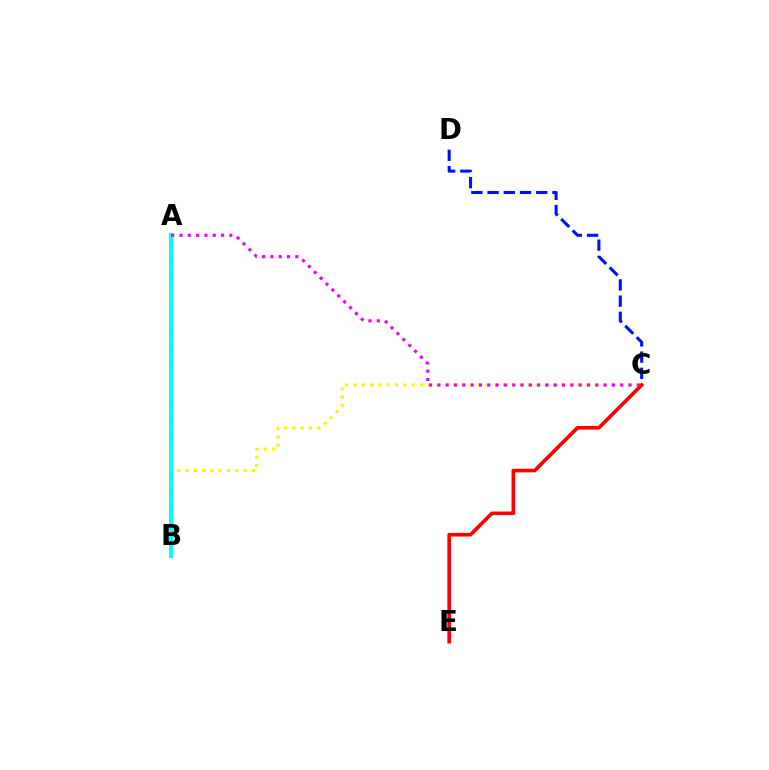{('B', 'C'): [{'color': '#fcf500', 'line_style': 'dotted', 'thickness': 2.26}], ('C', 'D'): [{'color': '#0010ff', 'line_style': 'dashed', 'thickness': 2.2}], ('A', 'B'): [{'color': '#08ff00', 'line_style': 'dashed', 'thickness': 1.98}, {'color': '#00fff6', 'line_style': 'solid', 'thickness': 2.81}], ('C', 'E'): [{'color': '#ff0000', 'line_style': 'solid', 'thickness': 2.62}], ('A', 'C'): [{'color': '#ee00ff', 'line_style': 'dotted', 'thickness': 2.26}]}